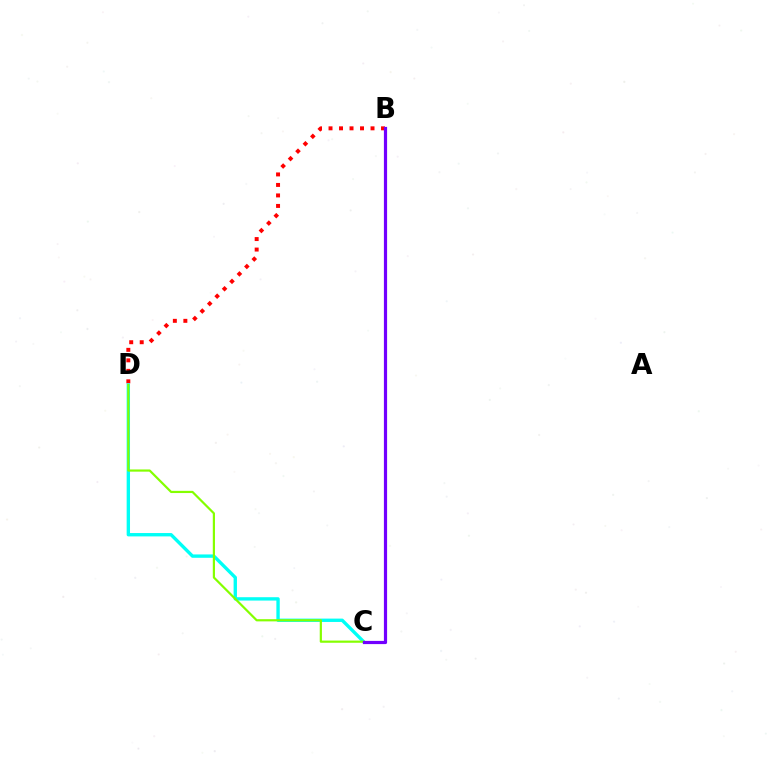{('B', 'D'): [{'color': '#ff0000', 'line_style': 'dotted', 'thickness': 2.85}], ('C', 'D'): [{'color': '#00fff6', 'line_style': 'solid', 'thickness': 2.42}, {'color': '#84ff00', 'line_style': 'solid', 'thickness': 1.58}], ('B', 'C'): [{'color': '#7200ff', 'line_style': 'solid', 'thickness': 2.3}]}